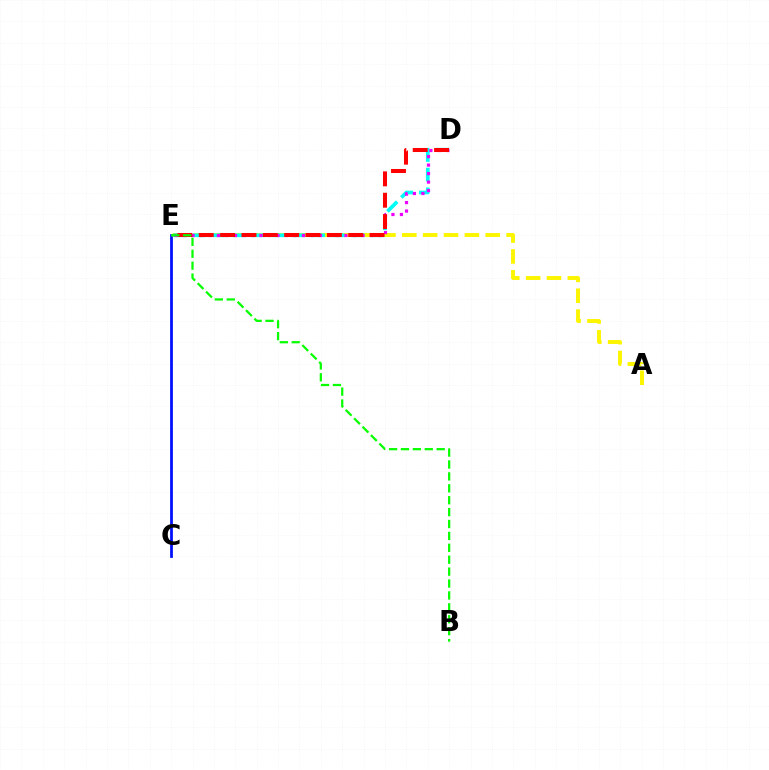{('C', 'E'): [{'color': '#0010ff', 'line_style': 'solid', 'thickness': 1.99}], ('A', 'E'): [{'color': '#fcf500', 'line_style': 'dashed', 'thickness': 2.83}], ('D', 'E'): [{'color': '#00fff6', 'line_style': 'dashed', 'thickness': 2.68}, {'color': '#ee00ff', 'line_style': 'dotted', 'thickness': 2.31}, {'color': '#ff0000', 'line_style': 'dashed', 'thickness': 2.9}], ('B', 'E'): [{'color': '#08ff00', 'line_style': 'dashed', 'thickness': 1.62}]}